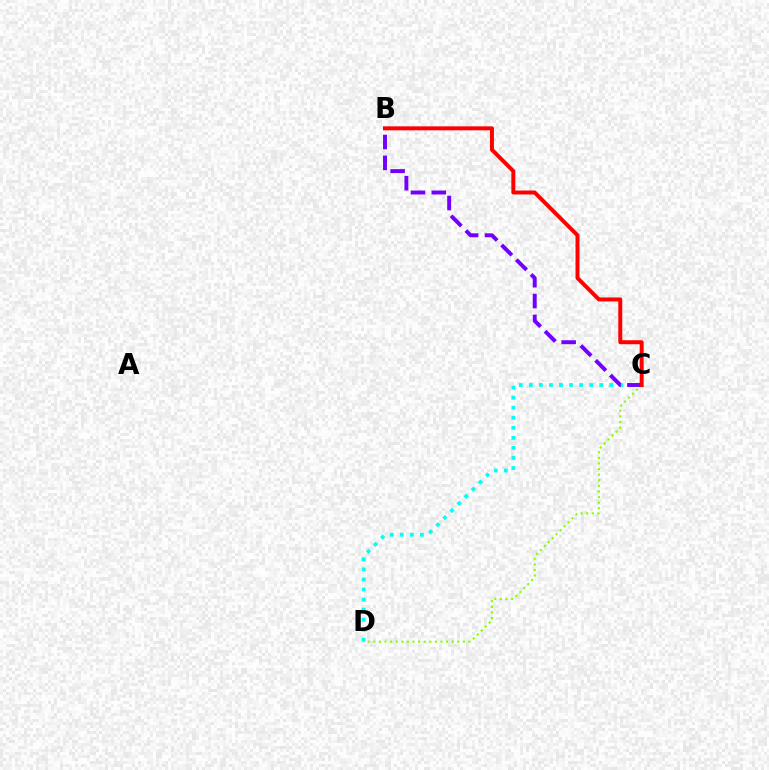{('C', 'D'): [{'color': '#00fff6', 'line_style': 'dotted', 'thickness': 2.73}, {'color': '#84ff00', 'line_style': 'dotted', 'thickness': 1.52}], ('B', 'C'): [{'color': '#7200ff', 'line_style': 'dashed', 'thickness': 2.83}, {'color': '#ff0000', 'line_style': 'solid', 'thickness': 2.86}]}